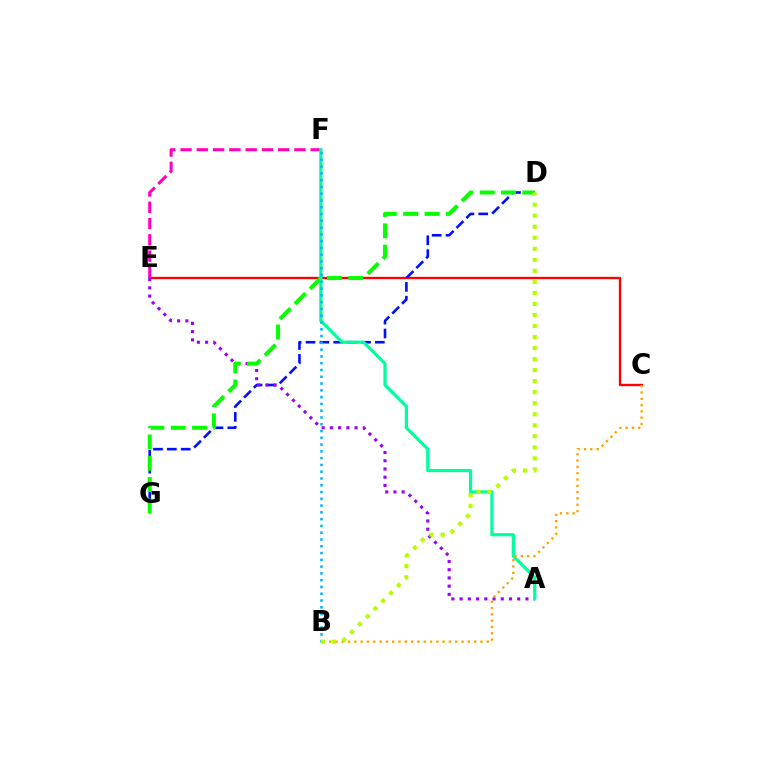{('C', 'E'): [{'color': '#ff0000', 'line_style': 'solid', 'thickness': 1.68}], ('D', 'G'): [{'color': '#0010ff', 'line_style': 'dashed', 'thickness': 1.88}, {'color': '#08ff00', 'line_style': 'dashed', 'thickness': 2.9}], ('A', 'E'): [{'color': '#9b00ff', 'line_style': 'dotted', 'thickness': 2.24}], ('E', 'F'): [{'color': '#ff00bd', 'line_style': 'dashed', 'thickness': 2.21}], ('A', 'F'): [{'color': '#00ff9d', 'line_style': 'solid', 'thickness': 2.31}], ('B', 'C'): [{'color': '#ffa500', 'line_style': 'dotted', 'thickness': 1.71}], ('B', 'F'): [{'color': '#00b5ff', 'line_style': 'dotted', 'thickness': 1.84}], ('B', 'D'): [{'color': '#b3ff00', 'line_style': 'dotted', 'thickness': 3.0}]}